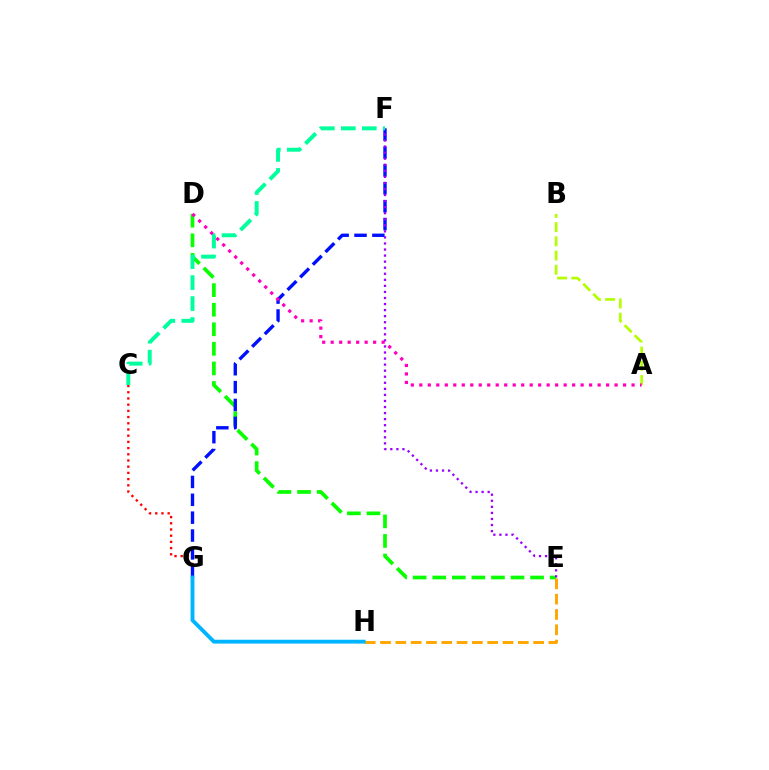{('C', 'G'): [{'color': '#ff0000', 'line_style': 'dotted', 'thickness': 1.69}], ('D', 'E'): [{'color': '#08ff00', 'line_style': 'dashed', 'thickness': 2.66}], ('F', 'G'): [{'color': '#0010ff', 'line_style': 'dashed', 'thickness': 2.43}], ('E', 'F'): [{'color': '#9b00ff', 'line_style': 'dotted', 'thickness': 1.65}], ('E', 'H'): [{'color': '#ffa500', 'line_style': 'dashed', 'thickness': 2.08}], ('A', 'B'): [{'color': '#b3ff00', 'line_style': 'dashed', 'thickness': 1.93}], ('C', 'F'): [{'color': '#00ff9d', 'line_style': 'dashed', 'thickness': 2.85}], ('A', 'D'): [{'color': '#ff00bd', 'line_style': 'dotted', 'thickness': 2.31}], ('G', 'H'): [{'color': '#00b5ff', 'line_style': 'solid', 'thickness': 2.78}]}